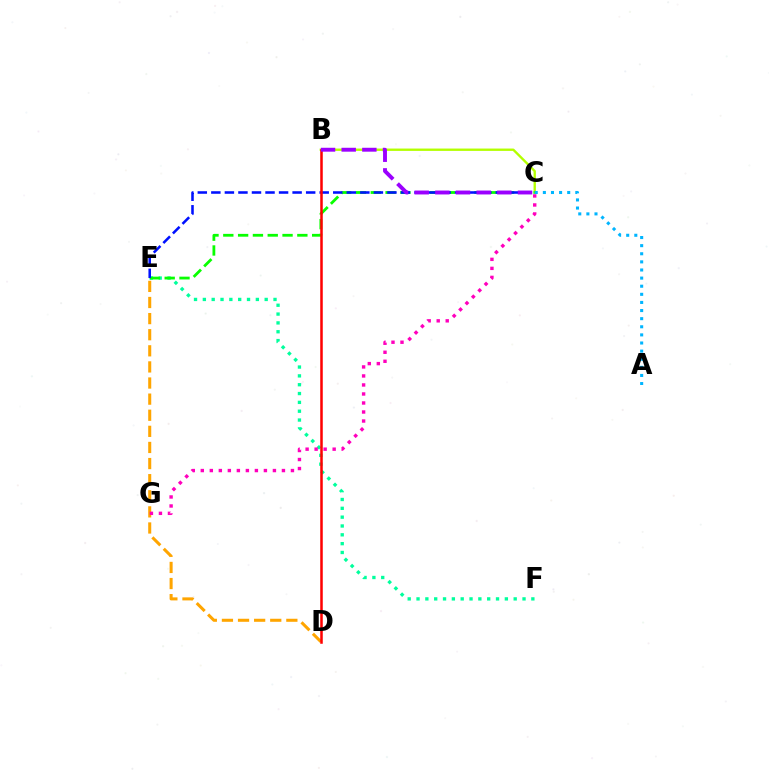{('E', 'F'): [{'color': '#00ff9d', 'line_style': 'dotted', 'thickness': 2.4}], ('B', 'C'): [{'color': '#b3ff00', 'line_style': 'solid', 'thickness': 1.7}, {'color': '#9b00ff', 'line_style': 'dashed', 'thickness': 2.81}], ('D', 'E'): [{'color': '#ffa500', 'line_style': 'dashed', 'thickness': 2.19}], ('C', 'G'): [{'color': '#ff00bd', 'line_style': 'dotted', 'thickness': 2.45}], ('C', 'E'): [{'color': '#08ff00', 'line_style': 'dashed', 'thickness': 2.01}, {'color': '#0010ff', 'line_style': 'dashed', 'thickness': 1.84}], ('A', 'C'): [{'color': '#00b5ff', 'line_style': 'dotted', 'thickness': 2.2}], ('B', 'D'): [{'color': '#ff0000', 'line_style': 'solid', 'thickness': 1.82}]}